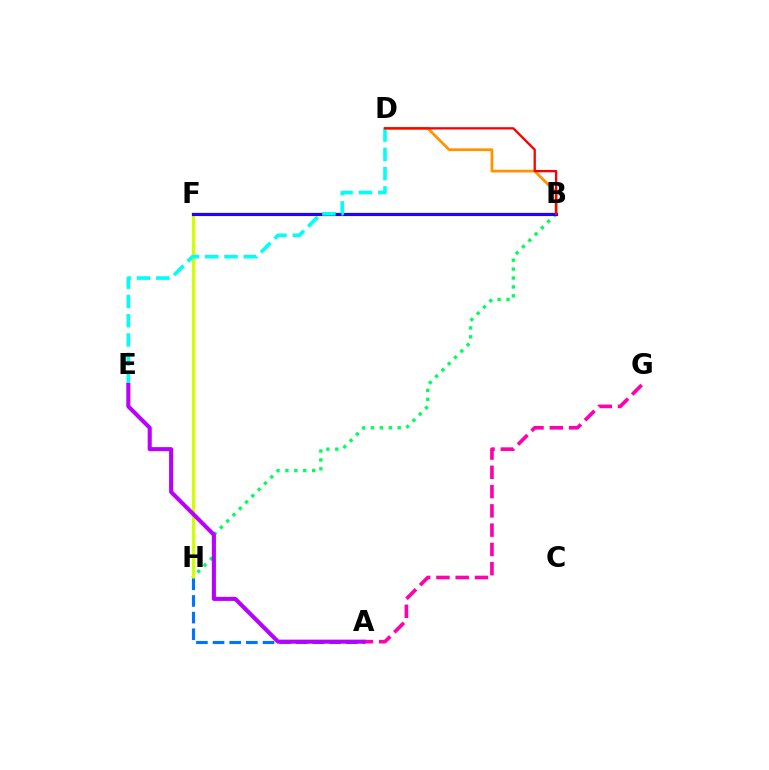{('B', 'D'): [{'color': '#ff9400', 'line_style': 'solid', 'thickness': 1.99}, {'color': '#ff0000', 'line_style': 'solid', 'thickness': 1.66}], ('B', 'H'): [{'color': '#00ff5c', 'line_style': 'dotted', 'thickness': 2.42}], ('A', 'G'): [{'color': '#ff00ac', 'line_style': 'dashed', 'thickness': 2.62}], ('F', 'H'): [{'color': '#d1ff00', 'line_style': 'solid', 'thickness': 2.28}], ('B', 'F'): [{'color': '#3dff00', 'line_style': 'solid', 'thickness': 1.67}, {'color': '#2500ff', 'line_style': 'solid', 'thickness': 2.26}], ('A', 'H'): [{'color': '#0074ff', 'line_style': 'dashed', 'thickness': 2.26}], ('D', 'E'): [{'color': '#00fff6', 'line_style': 'dashed', 'thickness': 2.62}], ('A', 'E'): [{'color': '#b900ff', 'line_style': 'solid', 'thickness': 2.93}]}